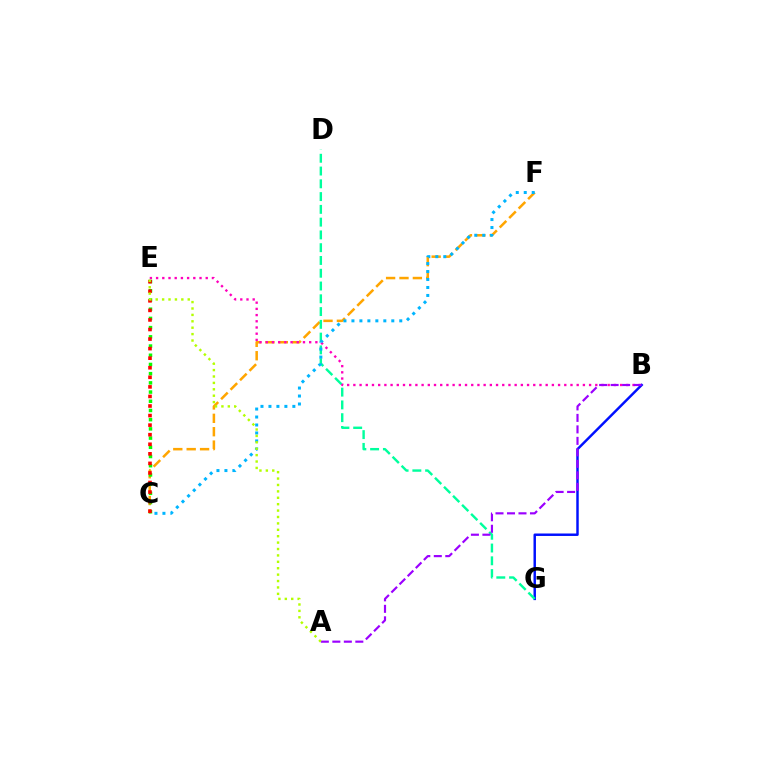{('C', 'F'): [{'color': '#ffa500', 'line_style': 'dashed', 'thickness': 1.82}, {'color': '#00b5ff', 'line_style': 'dotted', 'thickness': 2.17}], ('B', 'E'): [{'color': '#ff00bd', 'line_style': 'dotted', 'thickness': 1.69}], ('B', 'G'): [{'color': '#0010ff', 'line_style': 'solid', 'thickness': 1.77}], ('D', 'G'): [{'color': '#00ff9d', 'line_style': 'dashed', 'thickness': 1.74}], ('C', 'E'): [{'color': '#08ff00', 'line_style': 'dotted', 'thickness': 2.5}, {'color': '#ff0000', 'line_style': 'dotted', 'thickness': 2.6}], ('A', 'B'): [{'color': '#9b00ff', 'line_style': 'dashed', 'thickness': 1.56}], ('A', 'E'): [{'color': '#b3ff00', 'line_style': 'dotted', 'thickness': 1.74}]}